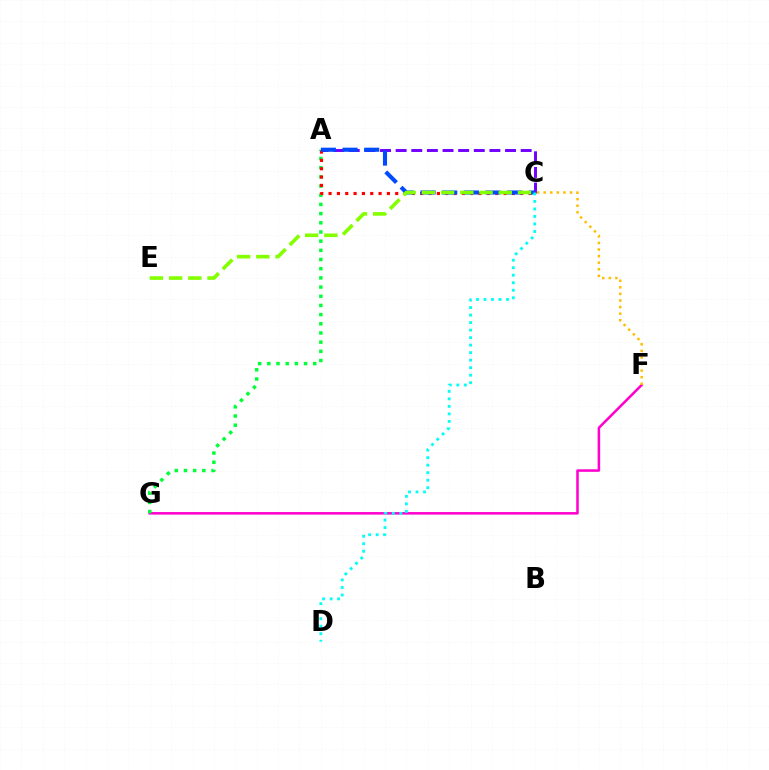{('F', 'G'): [{'color': '#ff00cf', 'line_style': 'solid', 'thickness': 1.82}], ('A', 'G'): [{'color': '#00ff39', 'line_style': 'dotted', 'thickness': 2.49}], ('A', 'C'): [{'color': '#7200ff', 'line_style': 'dashed', 'thickness': 2.12}, {'color': '#ff0000', 'line_style': 'dotted', 'thickness': 2.26}, {'color': '#004bff', 'line_style': 'dashed', 'thickness': 2.94}], ('C', 'F'): [{'color': '#ffbd00', 'line_style': 'dotted', 'thickness': 1.79}], ('C', 'E'): [{'color': '#84ff00', 'line_style': 'dashed', 'thickness': 2.61}], ('C', 'D'): [{'color': '#00fff6', 'line_style': 'dotted', 'thickness': 2.04}]}